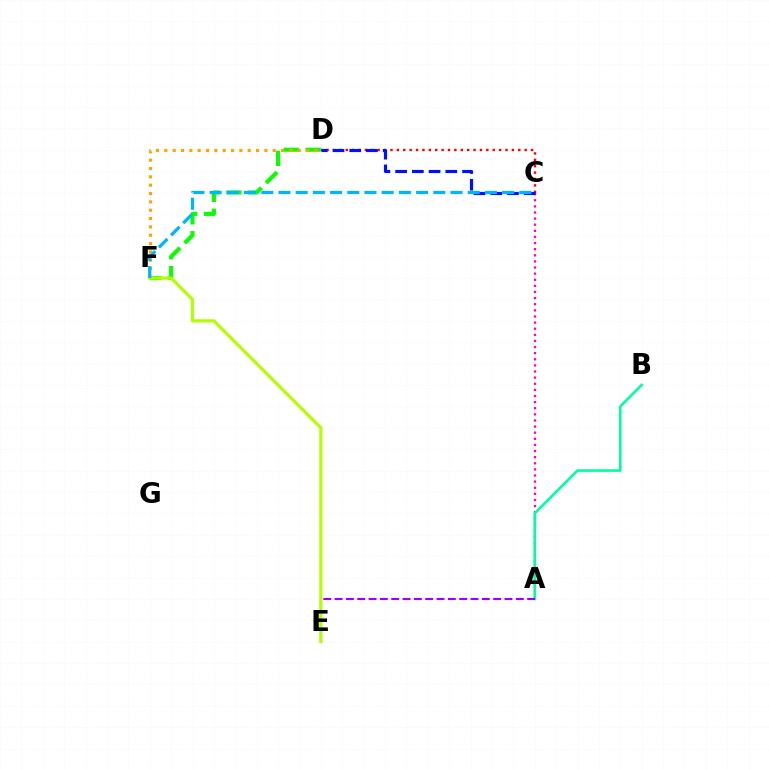{('A', 'C'): [{'color': '#ff00bd', 'line_style': 'dotted', 'thickness': 1.66}], ('A', 'B'): [{'color': '#00ff9d', 'line_style': 'solid', 'thickness': 1.89}], ('D', 'F'): [{'color': '#08ff00', 'line_style': 'dashed', 'thickness': 2.98}, {'color': '#ffa500', 'line_style': 'dotted', 'thickness': 2.27}], ('C', 'D'): [{'color': '#ff0000', 'line_style': 'dotted', 'thickness': 1.74}, {'color': '#0010ff', 'line_style': 'dashed', 'thickness': 2.27}], ('A', 'E'): [{'color': '#9b00ff', 'line_style': 'dashed', 'thickness': 1.54}], ('E', 'F'): [{'color': '#b3ff00', 'line_style': 'solid', 'thickness': 2.29}], ('C', 'F'): [{'color': '#00b5ff', 'line_style': 'dashed', 'thickness': 2.34}]}